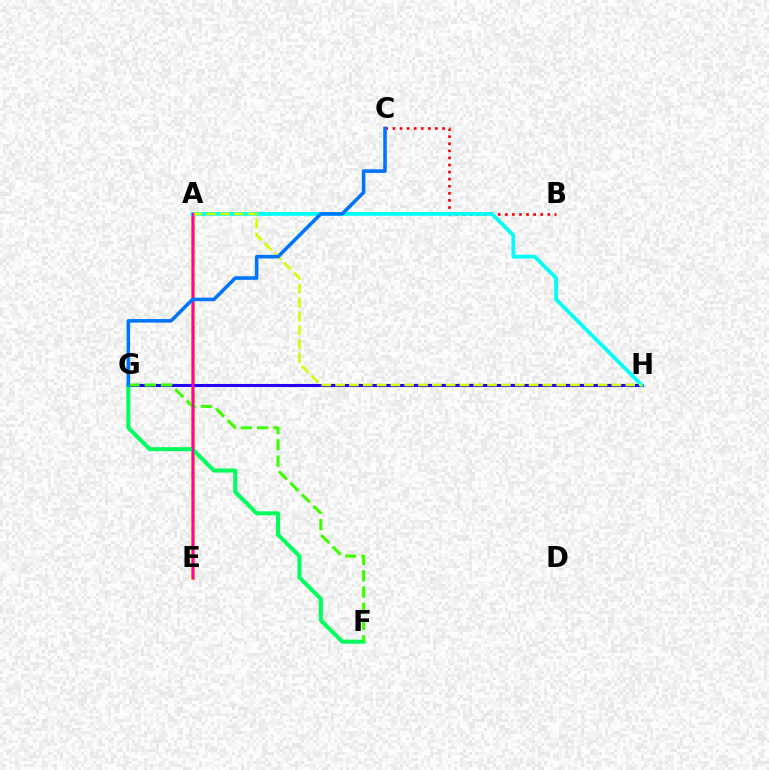{('A', 'E'): [{'color': '#ff9400', 'line_style': 'solid', 'thickness': 2.7}, {'color': '#b900ff', 'line_style': 'dashed', 'thickness': 1.51}, {'color': '#ff00ac', 'line_style': 'solid', 'thickness': 1.77}], ('B', 'C'): [{'color': '#ff0000', 'line_style': 'dotted', 'thickness': 1.92}], ('G', 'H'): [{'color': '#2500ff', 'line_style': 'solid', 'thickness': 2.22}], ('A', 'H'): [{'color': '#00fff6', 'line_style': 'solid', 'thickness': 2.72}, {'color': '#d1ff00', 'line_style': 'dashed', 'thickness': 1.88}], ('F', 'G'): [{'color': '#00ff5c', 'line_style': 'solid', 'thickness': 2.9}, {'color': '#3dff00', 'line_style': 'dashed', 'thickness': 2.21}], ('C', 'G'): [{'color': '#0074ff', 'line_style': 'solid', 'thickness': 2.56}]}